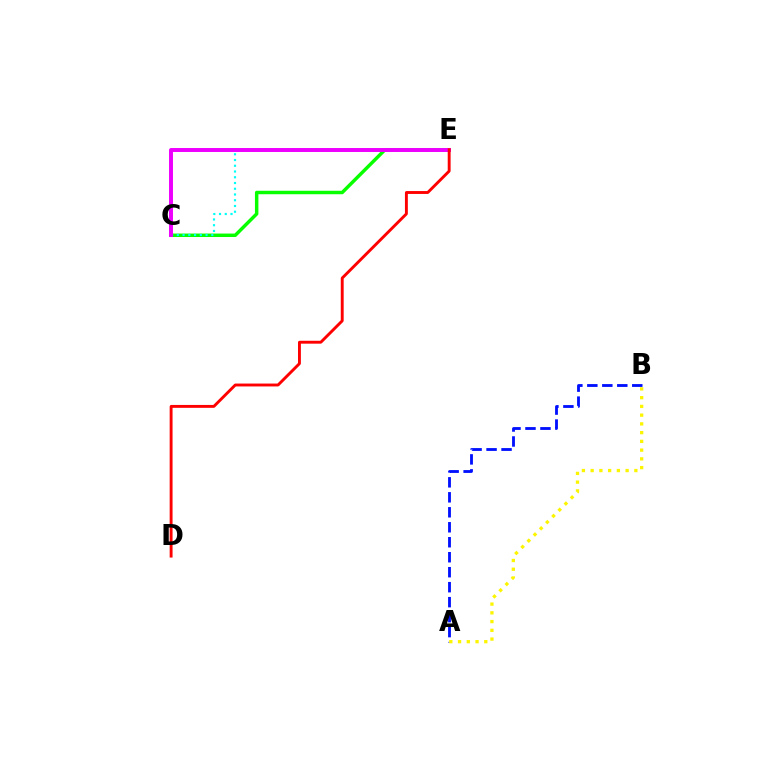{('C', 'E'): [{'color': '#08ff00', 'line_style': 'solid', 'thickness': 2.49}, {'color': '#00fff6', 'line_style': 'dotted', 'thickness': 1.56}, {'color': '#ee00ff', 'line_style': 'solid', 'thickness': 2.85}], ('A', 'B'): [{'color': '#0010ff', 'line_style': 'dashed', 'thickness': 2.03}, {'color': '#fcf500', 'line_style': 'dotted', 'thickness': 2.38}], ('D', 'E'): [{'color': '#ff0000', 'line_style': 'solid', 'thickness': 2.08}]}